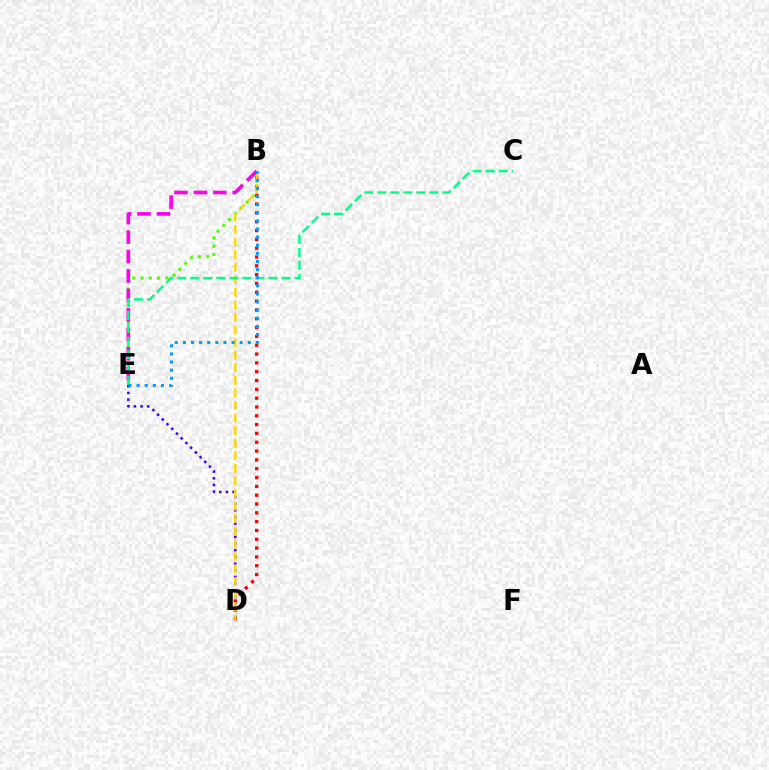{('D', 'E'): [{'color': '#3700ff', 'line_style': 'dotted', 'thickness': 1.81}], ('B', 'D'): [{'color': '#ff0000', 'line_style': 'dotted', 'thickness': 2.4}, {'color': '#ffd500', 'line_style': 'dashed', 'thickness': 1.71}], ('B', 'E'): [{'color': '#4fff00', 'line_style': 'dotted', 'thickness': 2.25}, {'color': '#ff00ed', 'line_style': 'dashed', 'thickness': 2.64}, {'color': '#009eff', 'line_style': 'dotted', 'thickness': 2.2}], ('C', 'E'): [{'color': '#00ff86', 'line_style': 'dashed', 'thickness': 1.77}]}